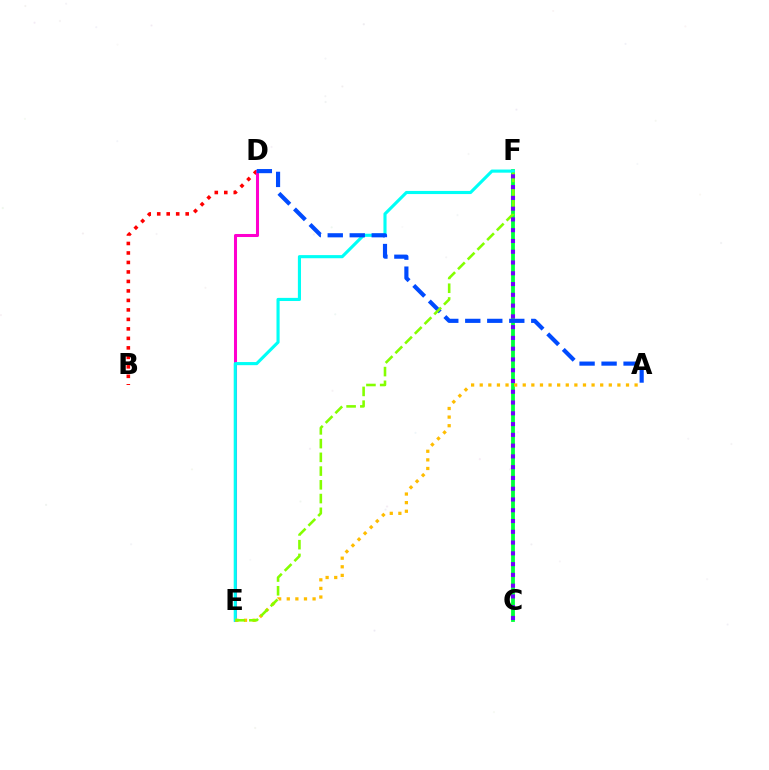{('B', 'D'): [{'color': '#ff0000', 'line_style': 'dotted', 'thickness': 2.58}], ('D', 'E'): [{'color': '#ff00cf', 'line_style': 'solid', 'thickness': 2.19}], ('C', 'F'): [{'color': '#00ff39', 'line_style': 'solid', 'thickness': 2.74}, {'color': '#7200ff', 'line_style': 'dotted', 'thickness': 2.93}], ('E', 'F'): [{'color': '#00fff6', 'line_style': 'solid', 'thickness': 2.25}, {'color': '#84ff00', 'line_style': 'dashed', 'thickness': 1.87}], ('A', 'D'): [{'color': '#004bff', 'line_style': 'dashed', 'thickness': 2.99}], ('A', 'E'): [{'color': '#ffbd00', 'line_style': 'dotted', 'thickness': 2.34}]}